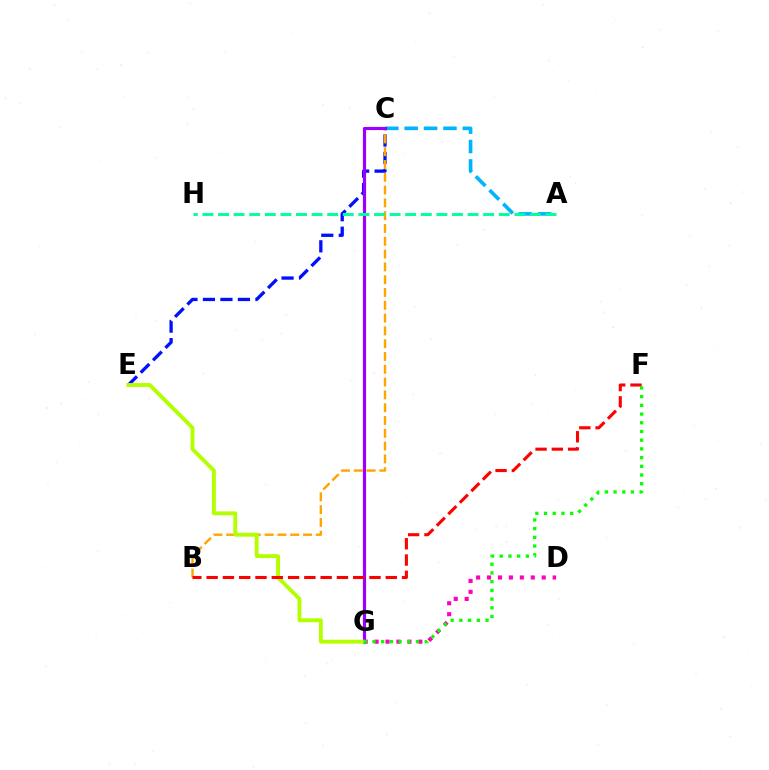{('C', 'E'): [{'color': '#0010ff', 'line_style': 'dashed', 'thickness': 2.38}], ('B', 'C'): [{'color': '#ffa500', 'line_style': 'dashed', 'thickness': 1.74}], ('A', 'C'): [{'color': '#00b5ff', 'line_style': 'dashed', 'thickness': 2.64}], ('D', 'G'): [{'color': '#ff00bd', 'line_style': 'dotted', 'thickness': 2.97}], ('C', 'G'): [{'color': '#9b00ff', 'line_style': 'solid', 'thickness': 2.28}], ('A', 'H'): [{'color': '#00ff9d', 'line_style': 'dashed', 'thickness': 2.12}], ('E', 'G'): [{'color': '#b3ff00', 'line_style': 'solid', 'thickness': 2.79}], ('B', 'F'): [{'color': '#ff0000', 'line_style': 'dashed', 'thickness': 2.21}], ('F', 'G'): [{'color': '#08ff00', 'line_style': 'dotted', 'thickness': 2.37}]}